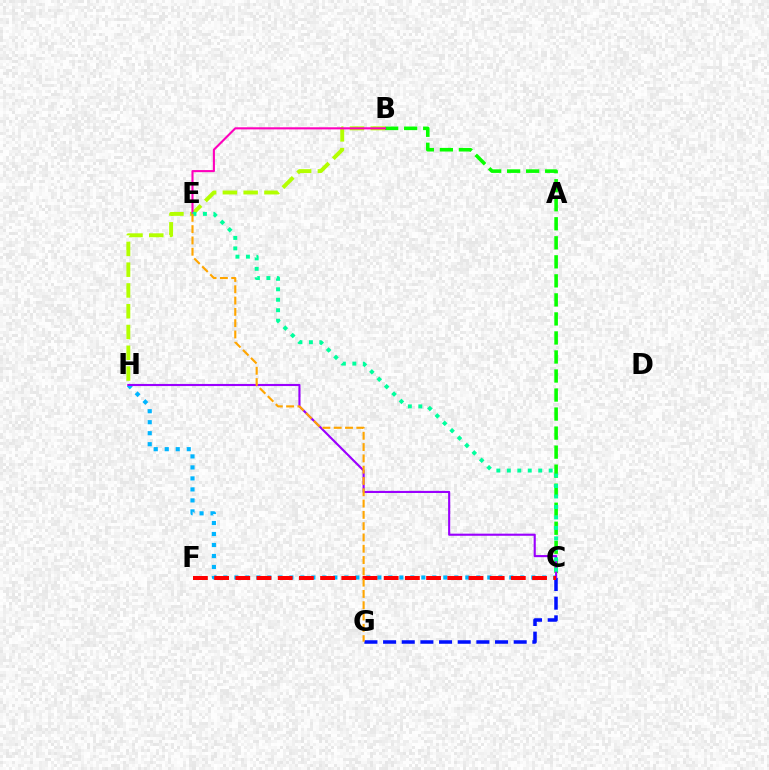{('B', 'C'): [{'color': '#08ff00', 'line_style': 'dashed', 'thickness': 2.59}], ('C', 'H'): [{'color': '#00b5ff', 'line_style': 'dotted', 'thickness': 2.99}, {'color': '#9b00ff', 'line_style': 'solid', 'thickness': 1.53}], ('C', 'G'): [{'color': '#0010ff', 'line_style': 'dashed', 'thickness': 2.53}], ('B', 'H'): [{'color': '#b3ff00', 'line_style': 'dashed', 'thickness': 2.82}], ('B', 'E'): [{'color': '#ff00bd', 'line_style': 'solid', 'thickness': 1.51}], ('C', 'F'): [{'color': '#ff0000', 'line_style': 'dashed', 'thickness': 2.88}], ('C', 'E'): [{'color': '#00ff9d', 'line_style': 'dotted', 'thickness': 2.84}], ('E', 'G'): [{'color': '#ffa500', 'line_style': 'dashed', 'thickness': 1.53}]}